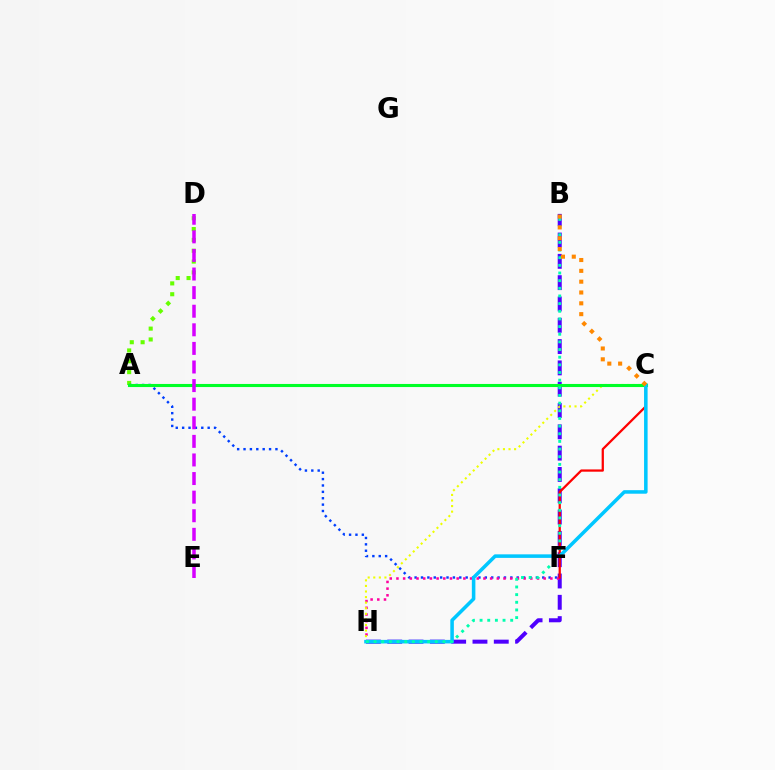{('A', 'D'): [{'color': '#66ff00', 'line_style': 'dotted', 'thickness': 2.94}], ('A', 'F'): [{'color': '#003fff', 'line_style': 'dotted', 'thickness': 1.73}], ('B', 'H'): [{'color': '#4f00ff', 'line_style': 'dashed', 'thickness': 2.89}, {'color': '#00ffaf', 'line_style': 'dotted', 'thickness': 2.08}], ('F', 'H'): [{'color': '#ff00a0', 'line_style': 'dotted', 'thickness': 1.82}], ('C', 'H'): [{'color': '#eeff00', 'line_style': 'dotted', 'thickness': 1.52}, {'color': '#00c7ff', 'line_style': 'solid', 'thickness': 2.55}], ('A', 'C'): [{'color': '#00ff27', 'line_style': 'solid', 'thickness': 2.23}], ('C', 'F'): [{'color': '#ff0000', 'line_style': 'solid', 'thickness': 1.63}], ('B', 'C'): [{'color': '#ff8800', 'line_style': 'dotted', 'thickness': 2.94}], ('D', 'E'): [{'color': '#d600ff', 'line_style': 'dashed', 'thickness': 2.53}]}